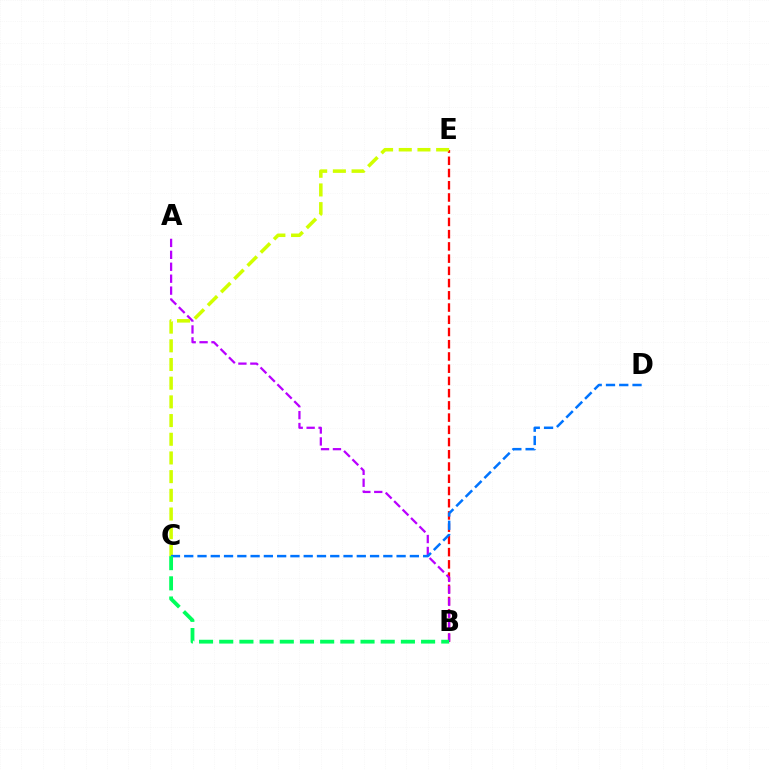{('B', 'E'): [{'color': '#ff0000', 'line_style': 'dashed', 'thickness': 1.66}], ('A', 'B'): [{'color': '#b900ff', 'line_style': 'dashed', 'thickness': 1.62}], ('C', 'E'): [{'color': '#d1ff00', 'line_style': 'dashed', 'thickness': 2.54}], ('C', 'D'): [{'color': '#0074ff', 'line_style': 'dashed', 'thickness': 1.8}], ('B', 'C'): [{'color': '#00ff5c', 'line_style': 'dashed', 'thickness': 2.74}]}